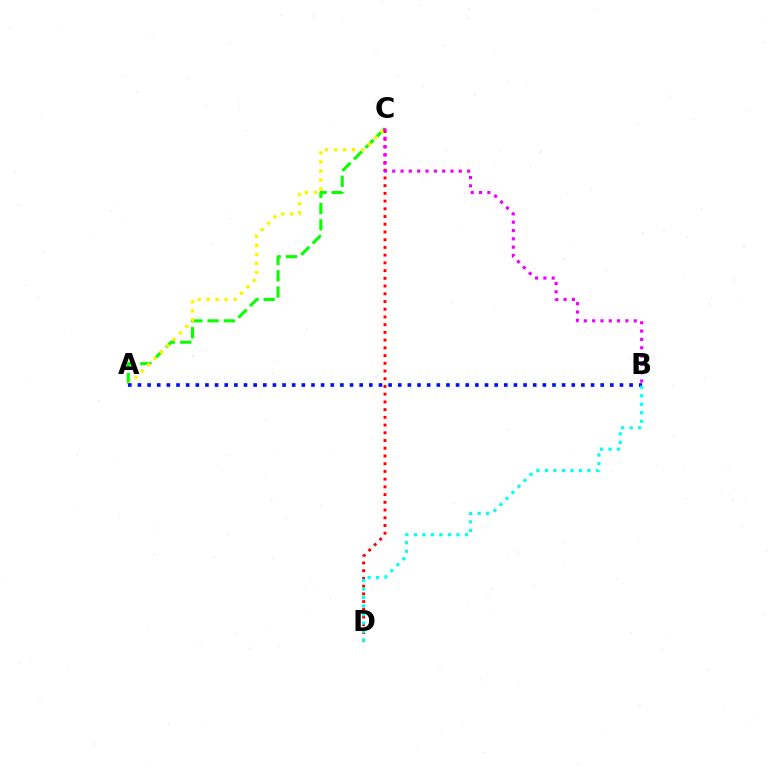{('A', 'C'): [{'color': '#08ff00', 'line_style': 'dashed', 'thickness': 2.21}, {'color': '#fcf500', 'line_style': 'dotted', 'thickness': 2.45}], ('C', 'D'): [{'color': '#ff0000', 'line_style': 'dotted', 'thickness': 2.1}], ('A', 'B'): [{'color': '#0010ff', 'line_style': 'dotted', 'thickness': 2.62}], ('B', 'D'): [{'color': '#00fff6', 'line_style': 'dotted', 'thickness': 2.31}], ('B', 'C'): [{'color': '#ee00ff', 'line_style': 'dotted', 'thickness': 2.26}]}